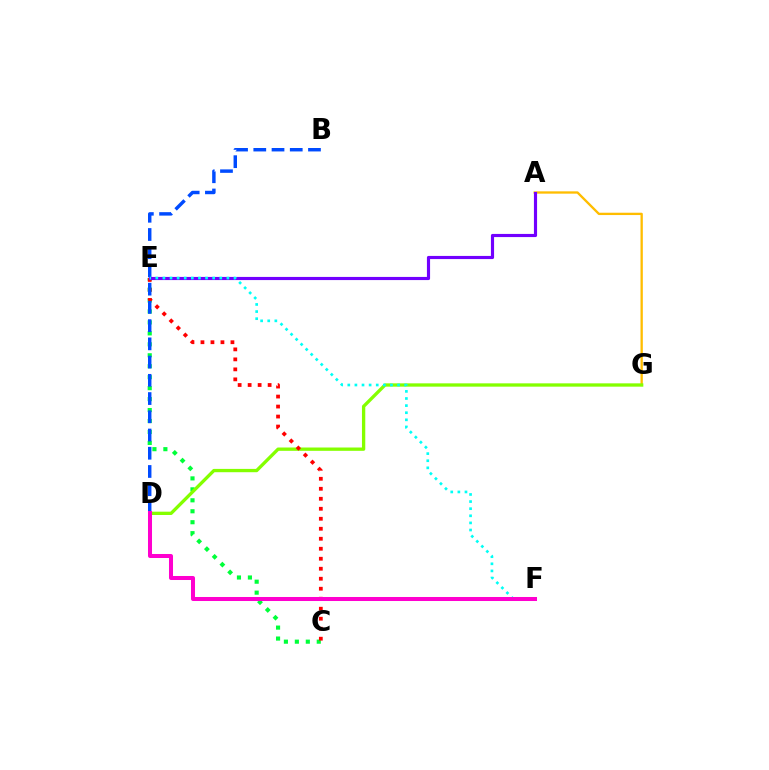{('C', 'E'): [{'color': '#00ff39', 'line_style': 'dotted', 'thickness': 2.98}, {'color': '#ff0000', 'line_style': 'dotted', 'thickness': 2.72}], ('A', 'G'): [{'color': '#ffbd00', 'line_style': 'solid', 'thickness': 1.67}], ('D', 'G'): [{'color': '#84ff00', 'line_style': 'solid', 'thickness': 2.39}], ('B', 'D'): [{'color': '#004bff', 'line_style': 'dashed', 'thickness': 2.48}], ('A', 'E'): [{'color': '#7200ff', 'line_style': 'solid', 'thickness': 2.27}], ('E', 'F'): [{'color': '#00fff6', 'line_style': 'dotted', 'thickness': 1.93}], ('D', 'F'): [{'color': '#ff00cf', 'line_style': 'solid', 'thickness': 2.89}]}